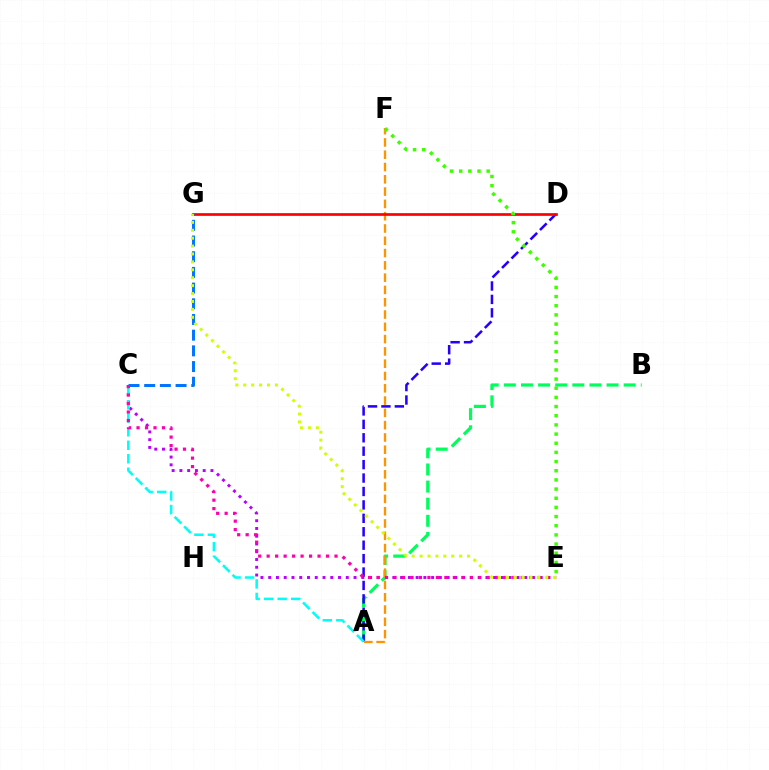{('C', 'E'): [{'color': '#b900ff', 'line_style': 'dotted', 'thickness': 2.11}, {'color': '#ff00ac', 'line_style': 'dotted', 'thickness': 2.3}], ('A', 'B'): [{'color': '#00ff5c', 'line_style': 'dashed', 'thickness': 2.32}], ('A', 'D'): [{'color': '#2500ff', 'line_style': 'dashed', 'thickness': 1.82}], ('A', 'F'): [{'color': '#ff9400', 'line_style': 'dashed', 'thickness': 1.67}], ('D', 'G'): [{'color': '#ff0000', 'line_style': 'solid', 'thickness': 1.94}], ('C', 'G'): [{'color': '#0074ff', 'line_style': 'dashed', 'thickness': 2.13}], ('A', 'C'): [{'color': '#00fff6', 'line_style': 'dashed', 'thickness': 1.83}], ('E', 'G'): [{'color': '#d1ff00', 'line_style': 'dotted', 'thickness': 2.15}], ('E', 'F'): [{'color': '#3dff00', 'line_style': 'dotted', 'thickness': 2.49}]}